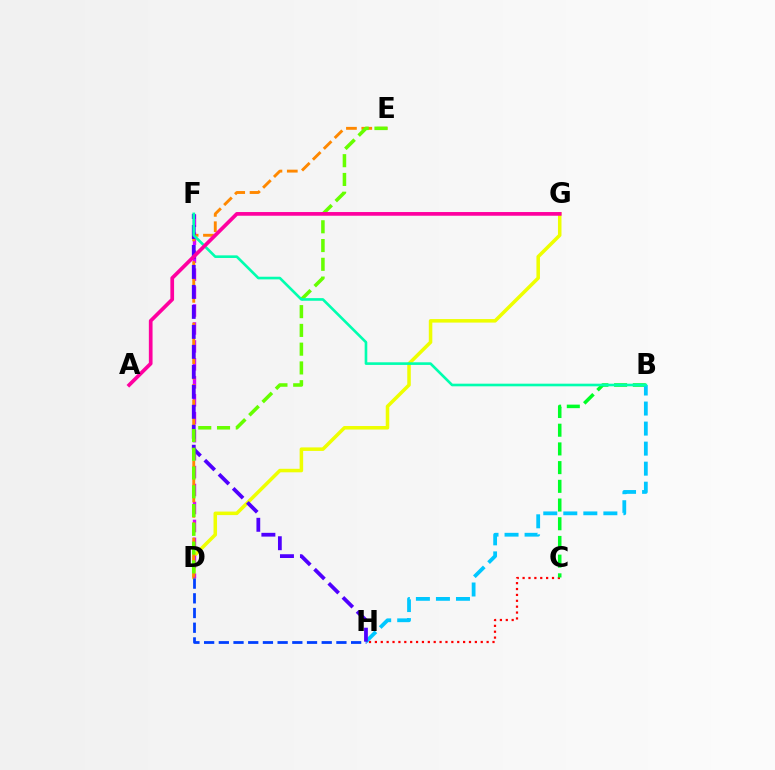{('D', 'G'): [{'color': '#eeff00', 'line_style': 'solid', 'thickness': 2.54}], ('C', 'H'): [{'color': '#ff0000', 'line_style': 'dotted', 'thickness': 1.6}], ('D', 'F'): [{'color': '#d600ff', 'line_style': 'dashed', 'thickness': 2.44}], ('B', 'C'): [{'color': '#00ff27', 'line_style': 'dashed', 'thickness': 2.54}], ('B', 'H'): [{'color': '#00c7ff', 'line_style': 'dashed', 'thickness': 2.72}], ('D', 'E'): [{'color': '#ff8800', 'line_style': 'dashed', 'thickness': 2.09}, {'color': '#66ff00', 'line_style': 'dashed', 'thickness': 2.55}], ('F', 'H'): [{'color': '#4f00ff', 'line_style': 'dashed', 'thickness': 2.71}], ('D', 'H'): [{'color': '#003fff', 'line_style': 'dashed', 'thickness': 2.0}], ('B', 'F'): [{'color': '#00ffaf', 'line_style': 'solid', 'thickness': 1.9}], ('A', 'G'): [{'color': '#ff00a0', 'line_style': 'solid', 'thickness': 2.67}]}